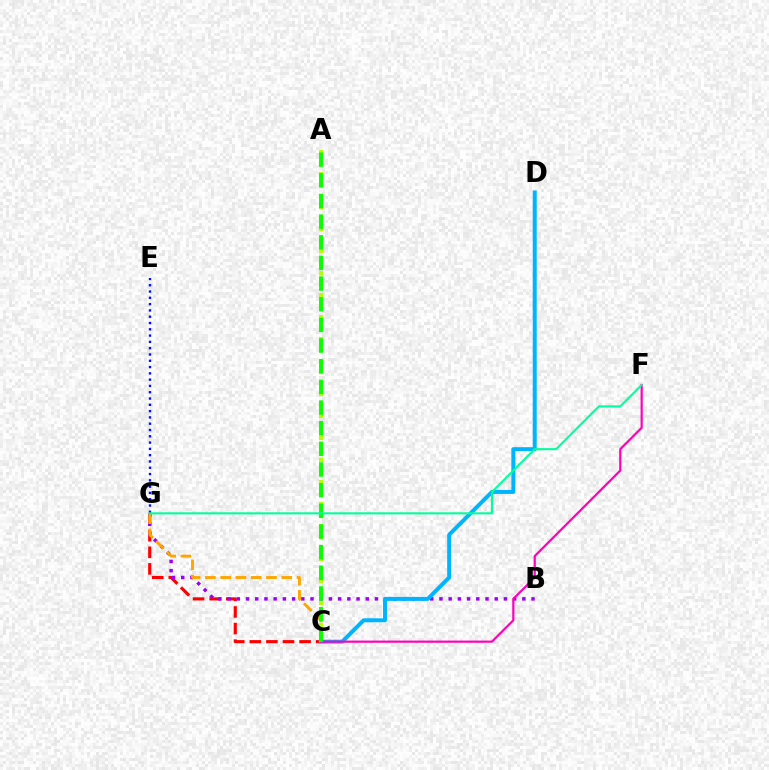{('C', 'G'): [{'color': '#ff0000', 'line_style': 'dashed', 'thickness': 2.25}, {'color': '#ffa500', 'line_style': 'dashed', 'thickness': 2.08}], ('B', 'G'): [{'color': '#9b00ff', 'line_style': 'dotted', 'thickness': 2.5}], ('C', 'D'): [{'color': '#00b5ff', 'line_style': 'solid', 'thickness': 2.87}], ('A', 'C'): [{'color': '#b3ff00', 'line_style': 'dotted', 'thickness': 2.99}, {'color': '#08ff00', 'line_style': 'dashed', 'thickness': 2.81}], ('C', 'F'): [{'color': '#ff00bd', 'line_style': 'solid', 'thickness': 1.58}], ('E', 'G'): [{'color': '#0010ff', 'line_style': 'dotted', 'thickness': 1.71}], ('F', 'G'): [{'color': '#00ff9d', 'line_style': 'solid', 'thickness': 1.5}]}